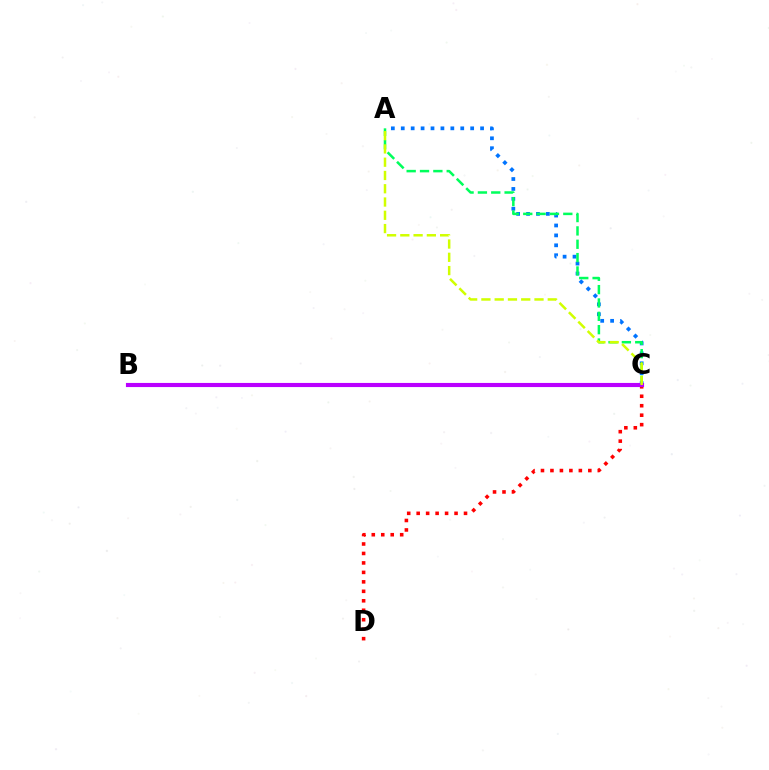{('C', 'D'): [{'color': '#ff0000', 'line_style': 'dotted', 'thickness': 2.57}], ('A', 'C'): [{'color': '#0074ff', 'line_style': 'dotted', 'thickness': 2.69}, {'color': '#00ff5c', 'line_style': 'dashed', 'thickness': 1.81}, {'color': '#d1ff00', 'line_style': 'dashed', 'thickness': 1.8}], ('B', 'C'): [{'color': '#b900ff', 'line_style': 'solid', 'thickness': 2.97}]}